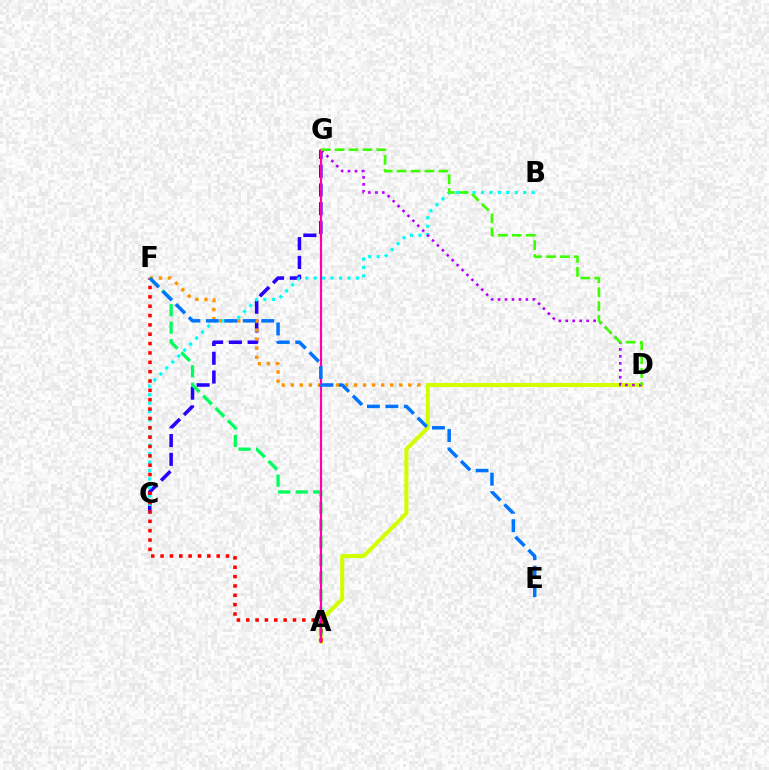{('C', 'G'): [{'color': '#2500ff', 'line_style': 'dashed', 'thickness': 2.55}], ('D', 'F'): [{'color': '#ff9400', 'line_style': 'dotted', 'thickness': 2.46}], ('A', 'D'): [{'color': '#d1ff00', 'line_style': 'solid', 'thickness': 2.95}], ('B', 'C'): [{'color': '#00fff6', 'line_style': 'dotted', 'thickness': 2.29}], ('A', 'F'): [{'color': '#ff0000', 'line_style': 'dotted', 'thickness': 2.54}, {'color': '#00ff5c', 'line_style': 'dashed', 'thickness': 2.37}], ('D', 'G'): [{'color': '#b900ff', 'line_style': 'dotted', 'thickness': 1.89}, {'color': '#3dff00', 'line_style': 'dashed', 'thickness': 1.89}], ('A', 'G'): [{'color': '#ff00ac', 'line_style': 'solid', 'thickness': 1.56}], ('E', 'F'): [{'color': '#0074ff', 'line_style': 'dashed', 'thickness': 2.51}]}